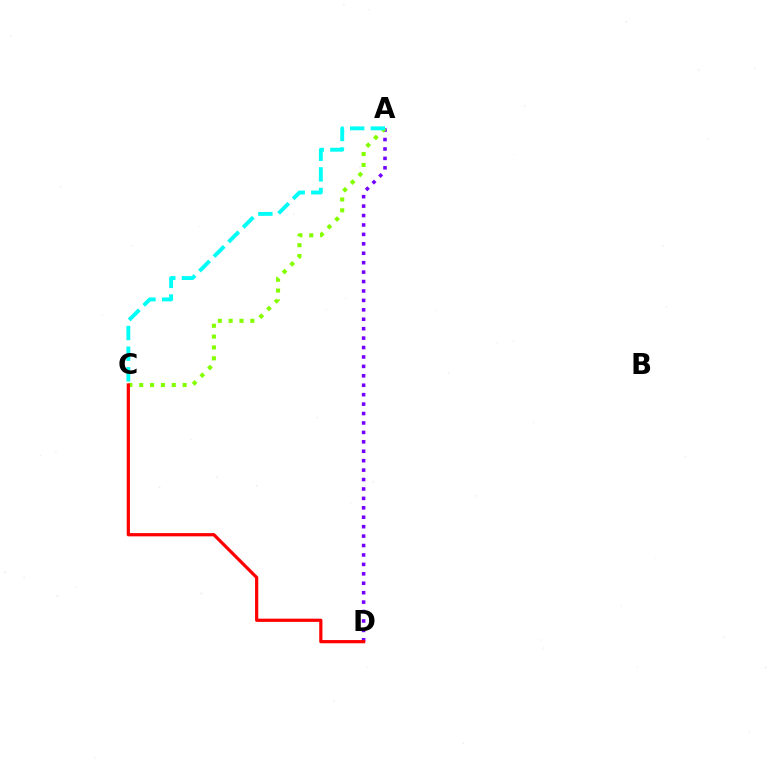{('A', 'D'): [{'color': '#7200ff', 'line_style': 'dotted', 'thickness': 2.56}], ('A', 'C'): [{'color': '#84ff00', 'line_style': 'dotted', 'thickness': 2.95}, {'color': '#00fff6', 'line_style': 'dashed', 'thickness': 2.8}], ('C', 'D'): [{'color': '#ff0000', 'line_style': 'solid', 'thickness': 2.32}]}